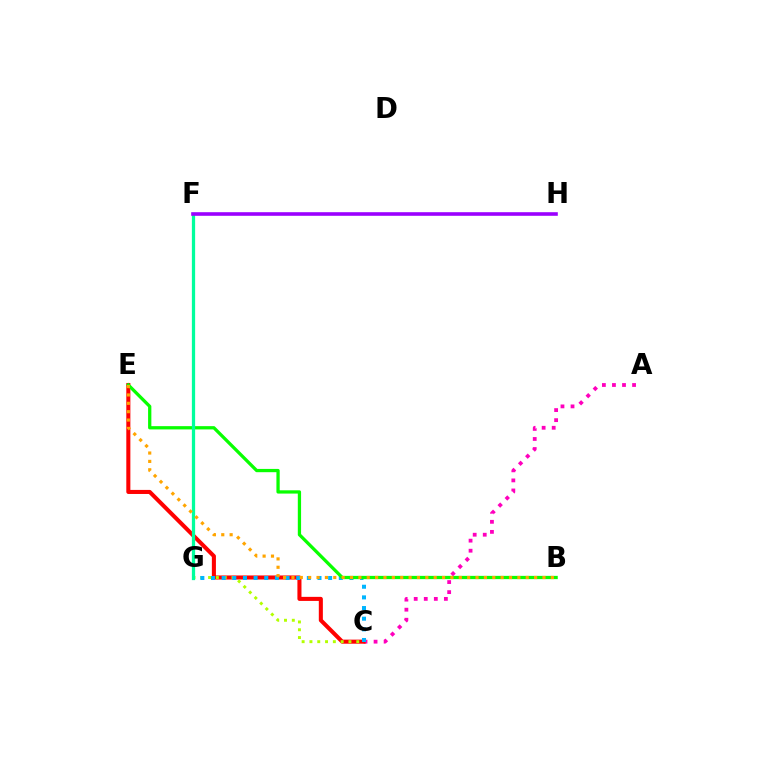{('A', 'C'): [{'color': '#ff00bd', 'line_style': 'dotted', 'thickness': 2.73}], ('C', 'E'): [{'color': '#ff0000', 'line_style': 'solid', 'thickness': 2.92}], ('F', 'G'): [{'color': '#0010ff', 'line_style': 'solid', 'thickness': 2.01}, {'color': '#00ff9d', 'line_style': 'solid', 'thickness': 2.35}], ('C', 'G'): [{'color': '#b3ff00', 'line_style': 'dotted', 'thickness': 2.12}, {'color': '#00b5ff', 'line_style': 'dotted', 'thickness': 2.89}], ('B', 'E'): [{'color': '#08ff00', 'line_style': 'solid', 'thickness': 2.35}, {'color': '#ffa500', 'line_style': 'dotted', 'thickness': 2.27}], ('F', 'H'): [{'color': '#9b00ff', 'line_style': 'solid', 'thickness': 2.59}]}